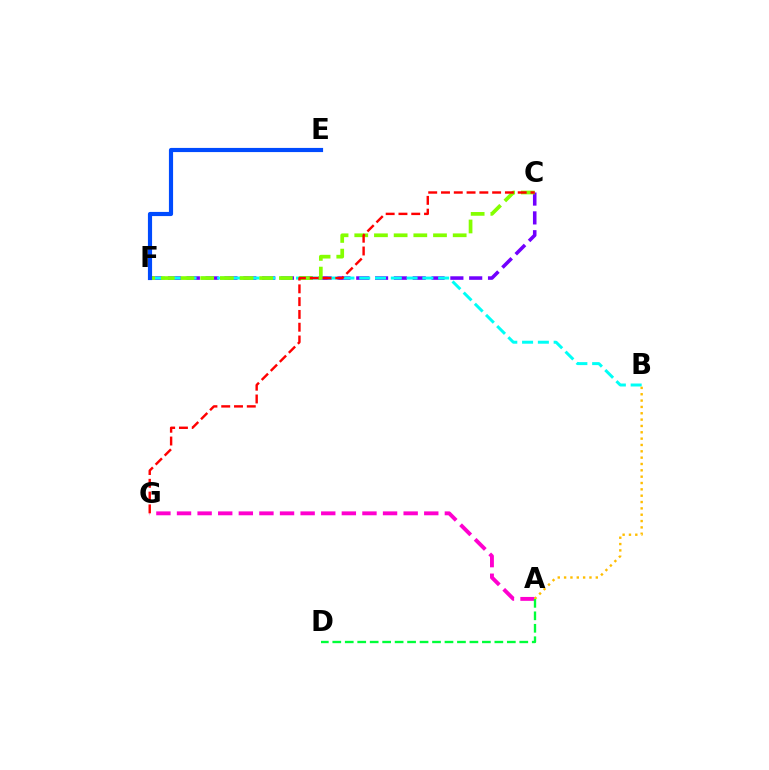{('C', 'F'): [{'color': '#7200ff', 'line_style': 'dashed', 'thickness': 2.56}, {'color': '#84ff00', 'line_style': 'dashed', 'thickness': 2.67}], ('B', 'F'): [{'color': '#00fff6', 'line_style': 'dashed', 'thickness': 2.14}], ('A', 'G'): [{'color': '#ff00cf', 'line_style': 'dashed', 'thickness': 2.8}], ('A', 'B'): [{'color': '#ffbd00', 'line_style': 'dotted', 'thickness': 1.72}], ('C', 'G'): [{'color': '#ff0000', 'line_style': 'dashed', 'thickness': 1.74}], ('A', 'D'): [{'color': '#00ff39', 'line_style': 'dashed', 'thickness': 1.69}], ('E', 'F'): [{'color': '#004bff', 'line_style': 'solid', 'thickness': 2.99}]}